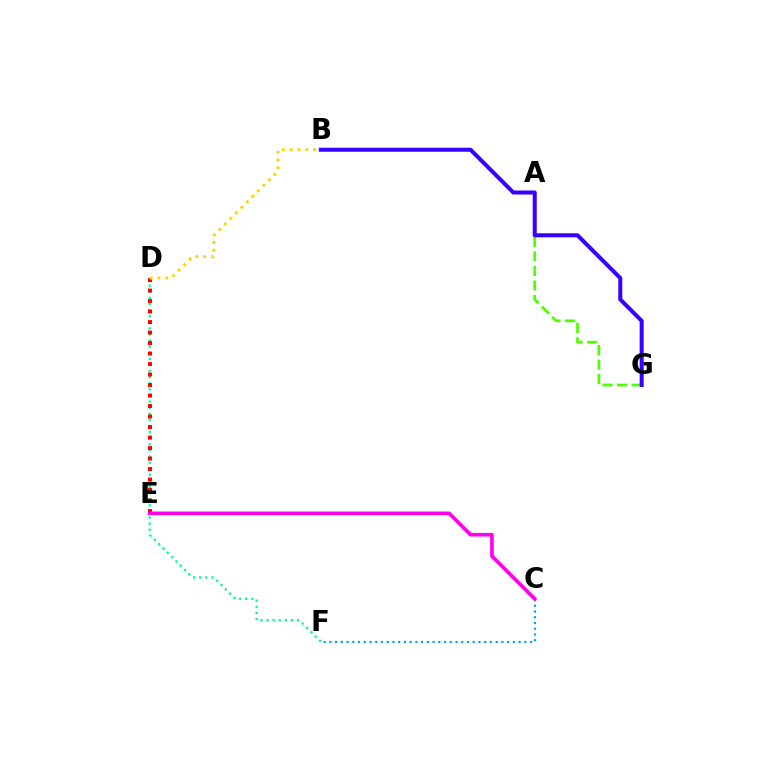{('C', 'F'): [{'color': '#009eff', 'line_style': 'dotted', 'thickness': 1.56}], ('A', 'G'): [{'color': '#4fff00', 'line_style': 'dashed', 'thickness': 1.97}], ('D', 'F'): [{'color': '#00ff86', 'line_style': 'dotted', 'thickness': 1.66}], ('D', 'E'): [{'color': '#ff0000', 'line_style': 'dotted', 'thickness': 2.85}], ('B', 'G'): [{'color': '#3700ff', 'line_style': 'solid', 'thickness': 2.9}], ('B', 'D'): [{'color': '#ffd500', 'line_style': 'dotted', 'thickness': 2.12}], ('C', 'E'): [{'color': '#ff00ed', 'line_style': 'solid', 'thickness': 2.61}]}